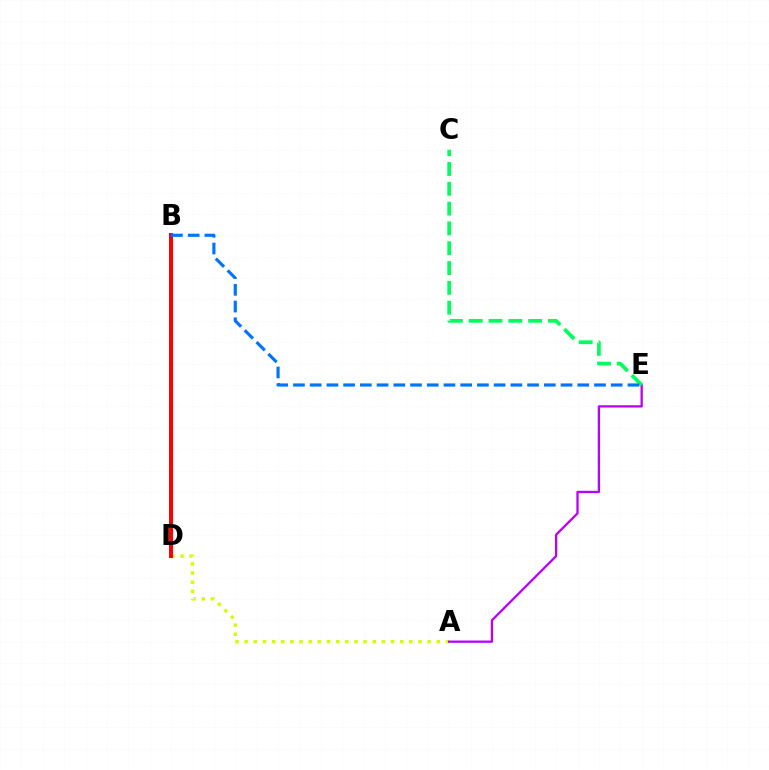{('A', 'D'): [{'color': '#d1ff00', 'line_style': 'dotted', 'thickness': 2.49}], ('A', 'E'): [{'color': '#b900ff', 'line_style': 'solid', 'thickness': 1.65}], ('B', 'D'): [{'color': '#ff0000', 'line_style': 'solid', 'thickness': 2.87}], ('C', 'E'): [{'color': '#00ff5c', 'line_style': 'dashed', 'thickness': 2.69}], ('B', 'E'): [{'color': '#0074ff', 'line_style': 'dashed', 'thickness': 2.27}]}